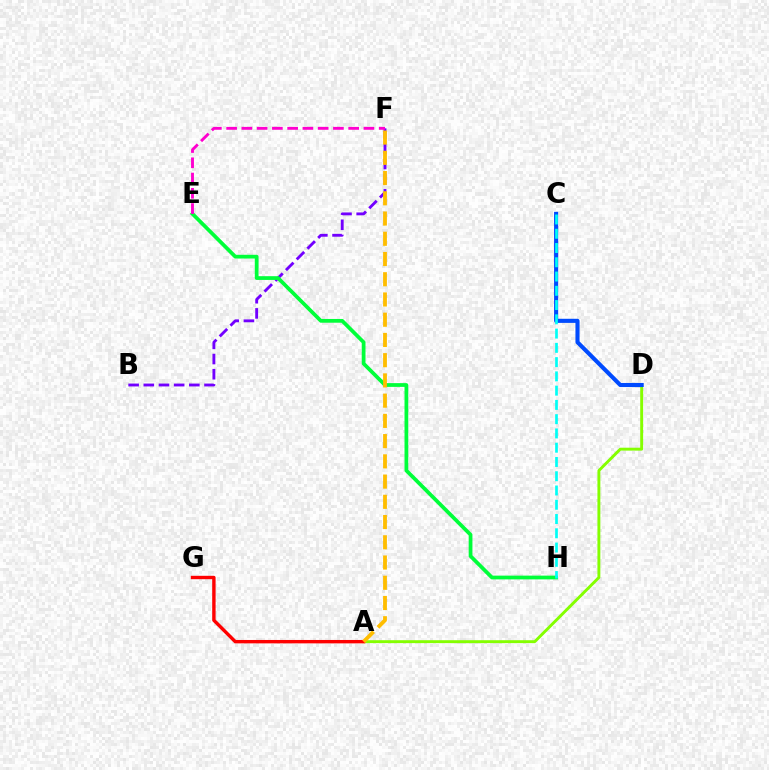{('B', 'F'): [{'color': '#7200ff', 'line_style': 'dashed', 'thickness': 2.06}], ('A', 'D'): [{'color': '#84ff00', 'line_style': 'solid', 'thickness': 2.1}], ('E', 'H'): [{'color': '#00ff39', 'line_style': 'solid', 'thickness': 2.7}], ('A', 'G'): [{'color': '#ff0000', 'line_style': 'solid', 'thickness': 2.44}], ('A', 'F'): [{'color': '#ffbd00', 'line_style': 'dashed', 'thickness': 2.75}], ('C', 'D'): [{'color': '#004bff', 'line_style': 'solid', 'thickness': 2.96}], ('E', 'F'): [{'color': '#ff00cf', 'line_style': 'dashed', 'thickness': 2.07}], ('C', 'H'): [{'color': '#00fff6', 'line_style': 'dashed', 'thickness': 1.94}]}